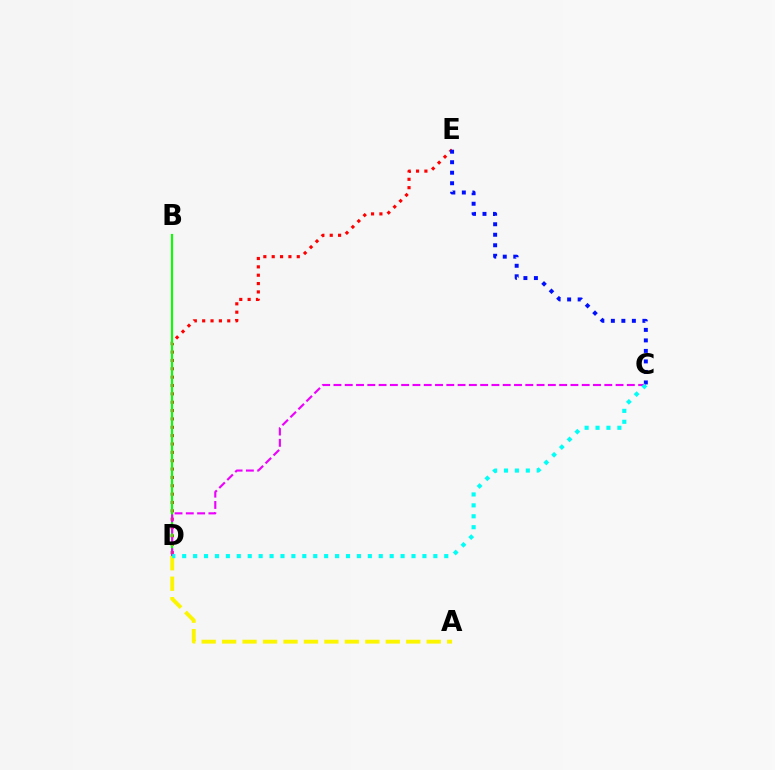{('D', 'E'): [{'color': '#ff0000', 'line_style': 'dotted', 'thickness': 2.27}], ('C', 'E'): [{'color': '#0010ff', 'line_style': 'dotted', 'thickness': 2.86}], ('B', 'D'): [{'color': '#08ff00', 'line_style': 'solid', 'thickness': 1.54}], ('C', 'D'): [{'color': '#ee00ff', 'line_style': 'dashed', 'thickness': 1.53}, {'color': '#00fff6', 'line_style': 'dotted', 'thickness': 2.97}], ('A', 'D'): [{'color': '#fcf500', 'line_style': 'dashed', 'thickness': 2.78}]}